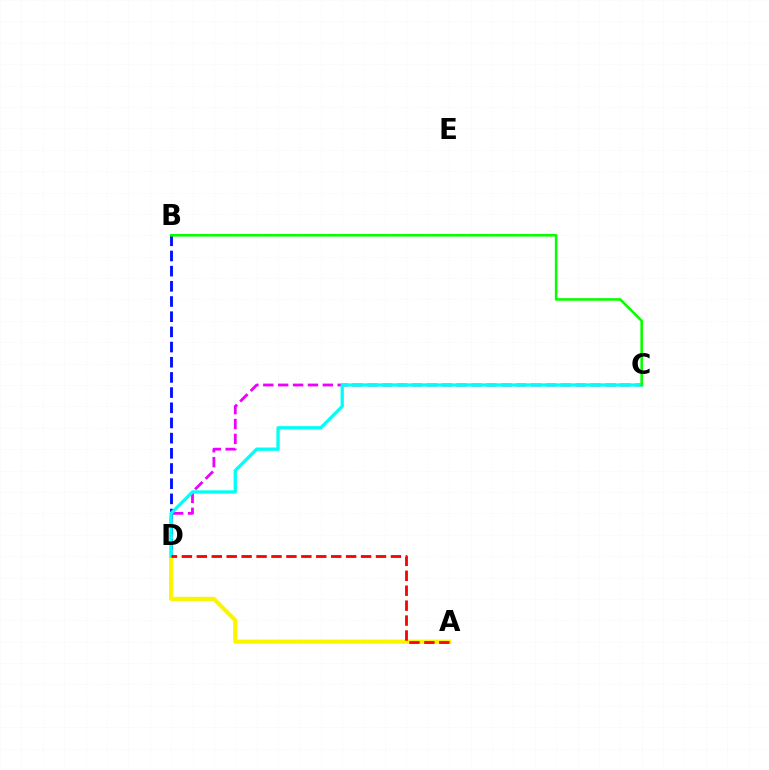{('C', 'D'): [{'color': '#ee00ff', 'line_style': 'dashed', 'thickness': 2.02}, {'color': '#00fff6', 'line_style': 'solid', 'thickness': 2.37}], ('A', 'D'): [{'color': '#fcf500', 'line_style': 'solid', 'thickness': 2.98}, {'color': '#ff0000', 'line_style': 'dashed', 'thickness': 2.03}], ('B', 'D'): [{'color': '#0010ff', 'line_style': 'dashed', 'thickness': 2.06}], ('B', 'C'): [{'color': '#08ff00', 'line_style': 'solid', 'thickness': 1.87}]}